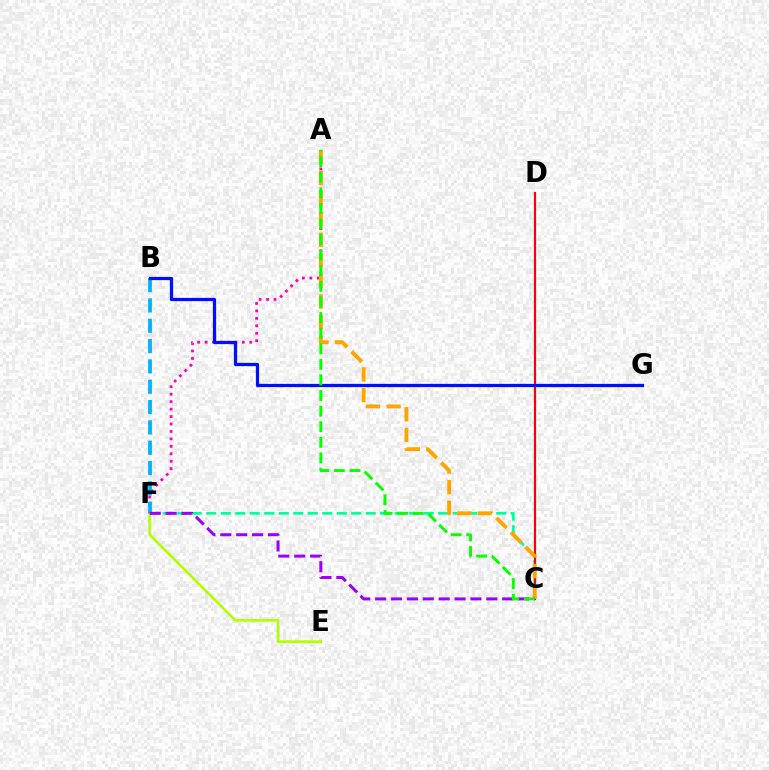{('C', 'F'): [{'color': '#00ff9d', 'line_style': 'dashed', 'thickness': 1.97}, {'color': '#9b00ff', 'line_style': 'dashed', 'thickness': 2.16}], ('E', 'F'): [{'color': '#b3ff00', 'line_style': 'solid', 'thickness': 1.95}], ('A', 'F'): [{'color': '#ff00bd', 'line_style': 'dotted', 'thickness': 2.02}], ('C', 'D'): [{'color': '#ff0000', 'line_style': 'solid', 'thickness': 1.56}], ('B', 'F'): [{'color': '#00b5ff', 'line_style': 'dashed', 'thickness': 2.76}], ('A', 'C'): [{'color': '#ffa500', 'line_style': 'dashed', 'thickness': 2.8}, {'color': '#08ff00', 'line_style': 'dashed', 'thickness': 2.12}], ('B', 'G'): [{'color': '#0010ff', 'line_style': 'solid', 'thickness': 2.33}]}